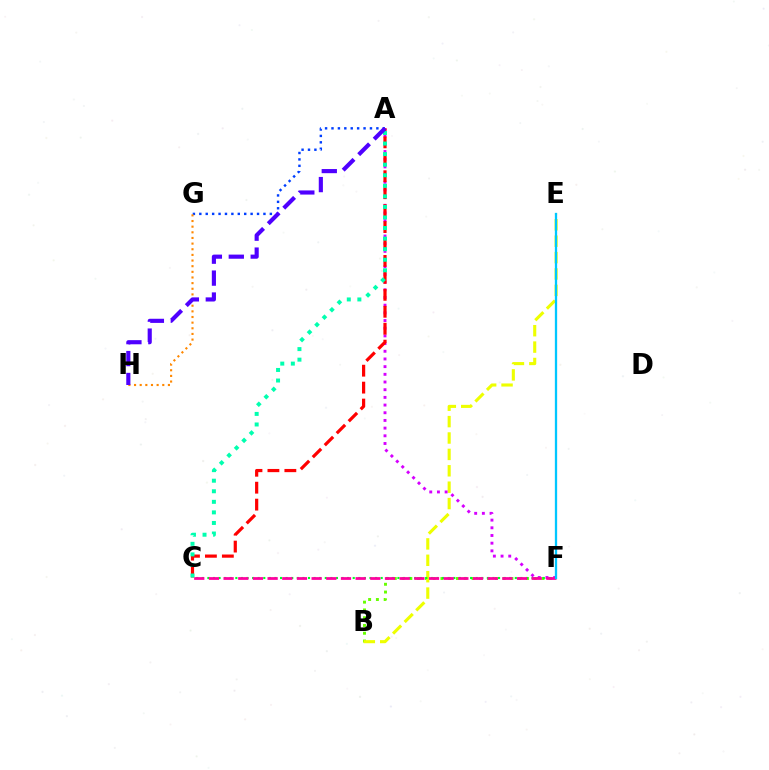{('A', 'G'): [{'color': '#003fff', 'line_style': 'dotted', 'thickness': 1.74}], ('G', 'H'): [{'color': '#ff8800', 'line_style': 'dotted', 'thickness': 1.53}], ('B', 'F'): [{'color': '#66ff00', 'line_style': 'dotted', 'thickness': 2.11}], ('B', 'E'): [{'color': '#eeff00', 'line_style': 'dashed', 'thickness': 2.23}], ('C', 'F'): [{'color': '#00ff27', 'line_style': 'dotted', 'thickness': 1.52}, {'color': '#ff00a0', 'line_style': 'dashed', 'thickness': 1.99}], ('A', 'F'): [{'color': '#d600ff', 'line_style': 'dotted', 'thickness': 2.09}], ('A', 'C'): [{'color': '#ff0000', 'line_style': 'dashed', 'thickness': 2.3}, {'color': '#00ffaf', 'line_style': 'dotted', 'thickness': 2.87}], ('A', 'H'): [{'color': '#4f00ff', 'line_style': 'dashed', 'thickness': 2.98}], ('E', 'F'): [{'color': '#00c7ff', 'line_style': 'solid', 'thickness': 1.65}]}